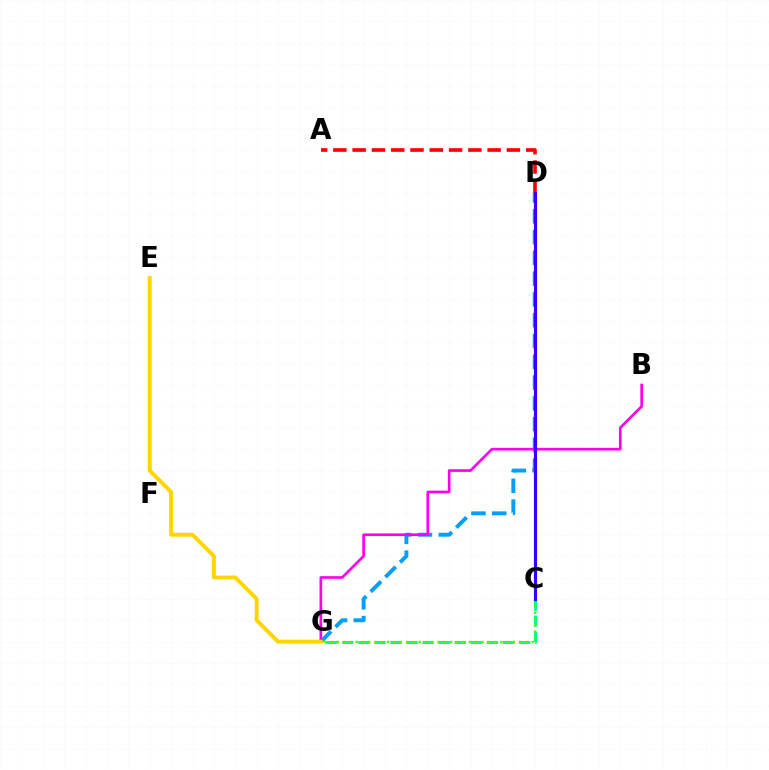{('D', 'G'): [{'color': '#009eff', 'line_style': 'dashed', 'thickness': 2.82}], ('B', 'G'): [{'color': '#ff00ed', 'line_style': 'solid', 'thickness': 1.91}], ('A', 'D'): [{'color': '#ff0000', 'line_style': 'dashed', 'thickness': 2.62}], ('C', 'G'): [{'color': '#00ff86', 'line_style': 'dashed', 'thickness': 2.18}, {'color': '#4fff00', 'line_style': 'dotted', 'thickness': 1.71}], ('E', 'G'): [{'color': '#ffd500', 'line_style': 'solid', 'thickness': 2.84}], ('C', 'D'): [{'color': '#3700ff', 'line_style': 'solid', 'thickness': 2.28}]}